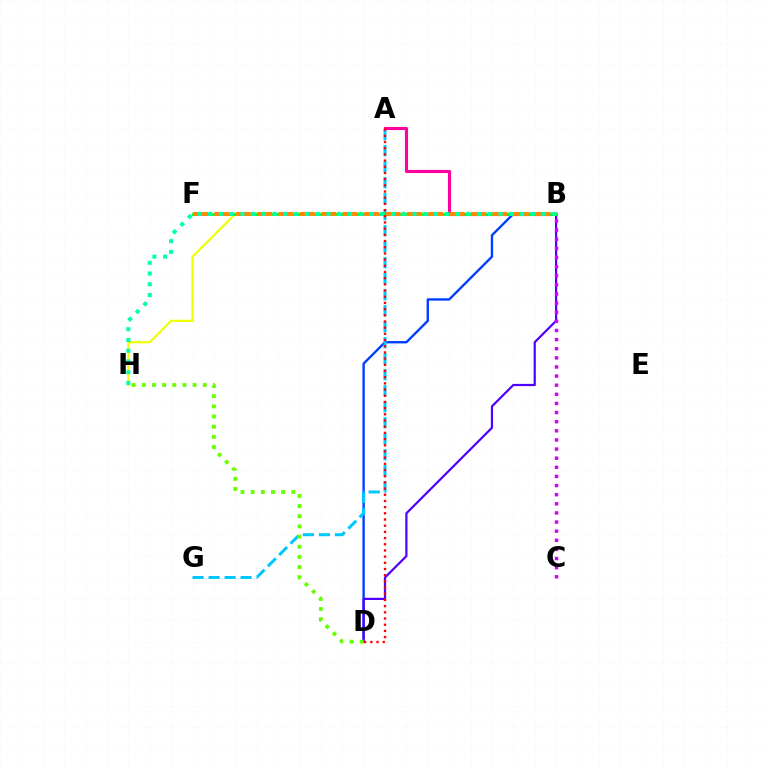{('B', 'D'): [{'color': '#003fff', 'line_style': 'solid', 'thickness': 1.71}, {'color': '#4f00ff', 'line_style': 'solid', 'thickness': 1.59}], ('B', 'H'): [{'color': '#eeff00', 'line_style': 'solid', 'thickness': 1.54}, {'color': '#00ffaf', 'line_style': 'dotted', 'thickness': 2.92}], ('A', 'G'): [{'color': '#00c7ff', 'line_style': 'dashed', 'thickness': 2.17}], ('A', 'B'): [{'color': '#ff00a0', 'line_style': 'solid', 'thickness': 2.24}], ('B', 'F'): [{'color': '#00ff27', 'line_style': 'solid', 'thickness': 2.07}, {'color': '#ff8800', 'line_style': 'dashed', 'thickness': 2.91}], ('D', 'H'): [{'color': '#66ff00', 'line_style': 'dotted', 'thickness': 2.76}], ('B', 'C'): [{'color': '#d600ff', 'line_style': 'dotted', 'thickness': 2.48}], ('A', 'D'): [{'color': '#ff0000', 'line_style': 'dotted', 'thickness': 1.68}]}